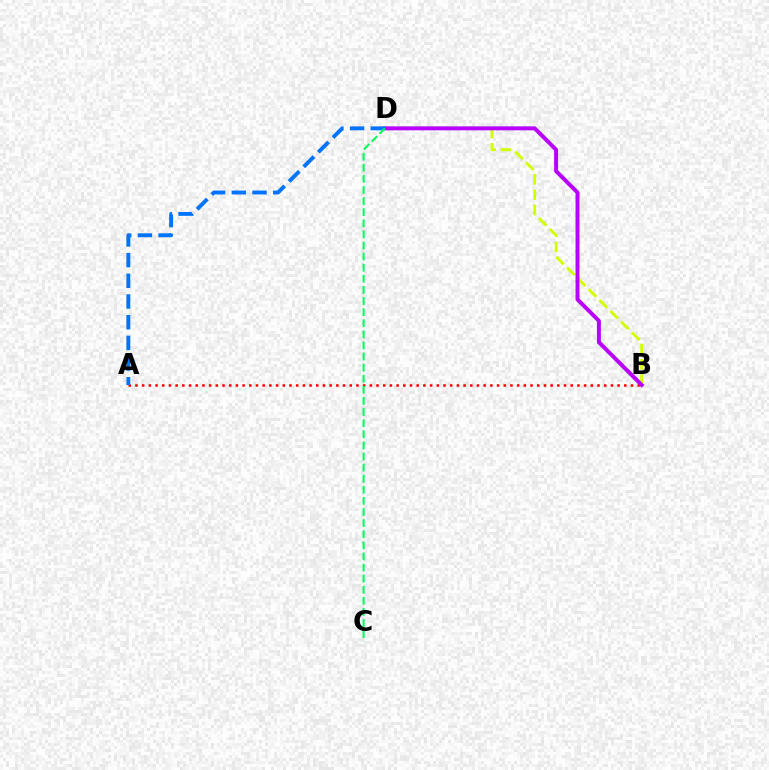{('A', 'B'): [{'color': '#ff0000', 'line_style': 'dotted', 'thickness': 1.82}], ('B', 'D'): [{'color': '#d1ff00', 'line_style': 'dashed', 'thickness': 2.08}, {'color': '#b900ff', 'line_style': 'solid', 'thickness': 2.85}], ('A', 'D'): [{'color': '#0074ff', 'line_style': 'dashed', 'thickness': 2.81}], ('C', 'D'): [{'color': '#00ff5c', 'line_style': 'dashed', 'thickness': 1.51}]}